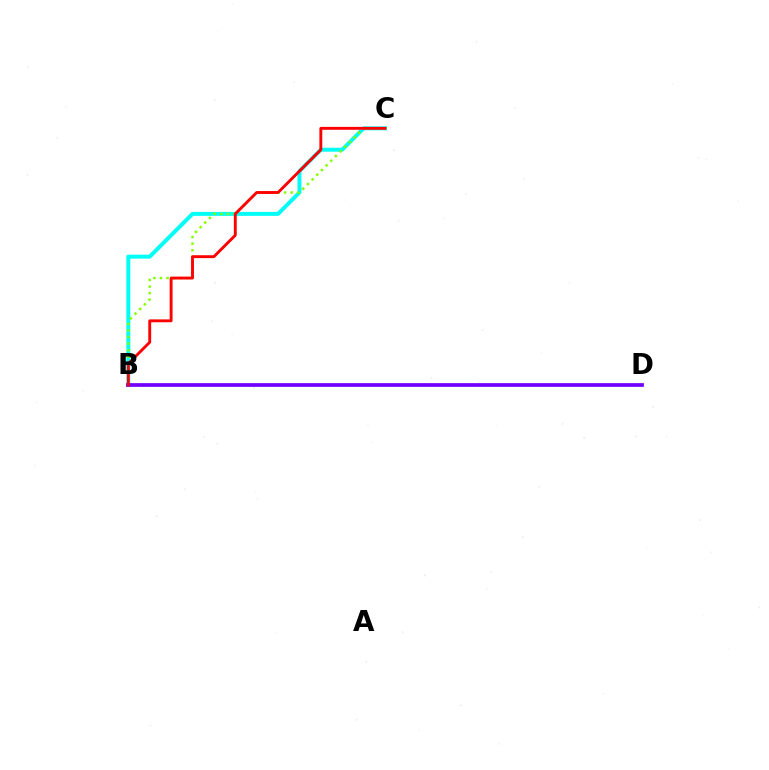{('B', 'C'): [{'color': '#00fff6', 'line_style': 'solid', 'thickness': 2.85}, {'color': '#84ff00', 'line_style': 'dotted', 'thickness': 1.79}, {'color': '#ff0000', 'line_style': 'solid', 'thickness': 2.07}], ('B', 'D'): [{'color': '#7200ff', 'line_style': 'solid', 'thickness': 2.68}]}